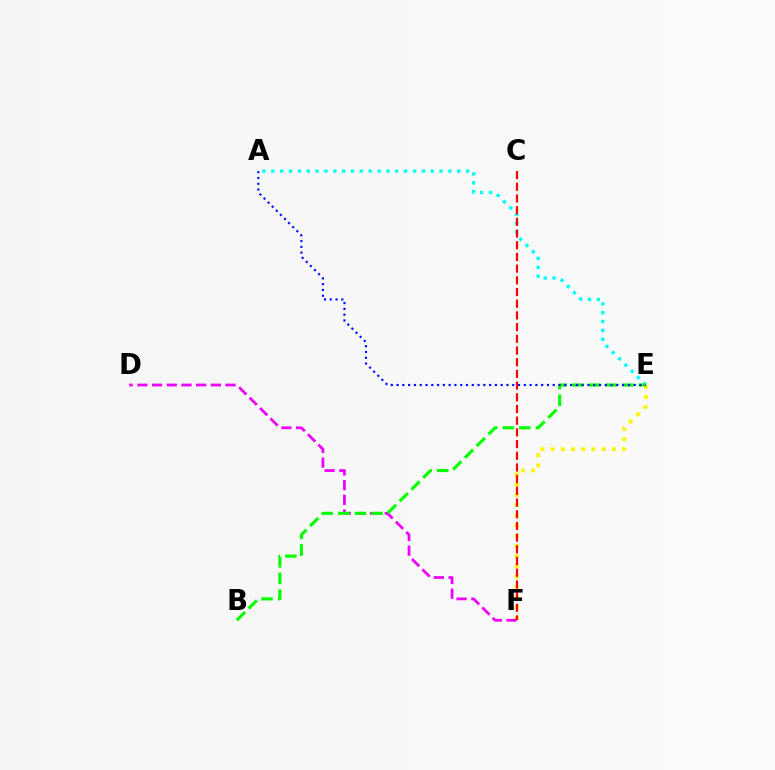{('E', 'F'): [{'color': '#fcf500', 'line_style': 'dotted', 'thickness': 2.77}], ('D', 'F'): [{'color': '#ee00ff', 'line_style': 'dashed', 'thickness': 2.0}], ('A', 'E'): [{'color': '#00fff6', 'line_style': 'dotted', 'thickness': 2.41}, {'color': '#0010ff', 'line_style': 'dotted', 'thickness': 1.57}], ('B', 'E'): [{'color': '#08ff00', 'line_style': 'dashed', 'thickness': 2.26}], ('C', 'F'): [{'color': '#ff0000', 'line_style': 'dashed', 'thickness': 1.59}]}